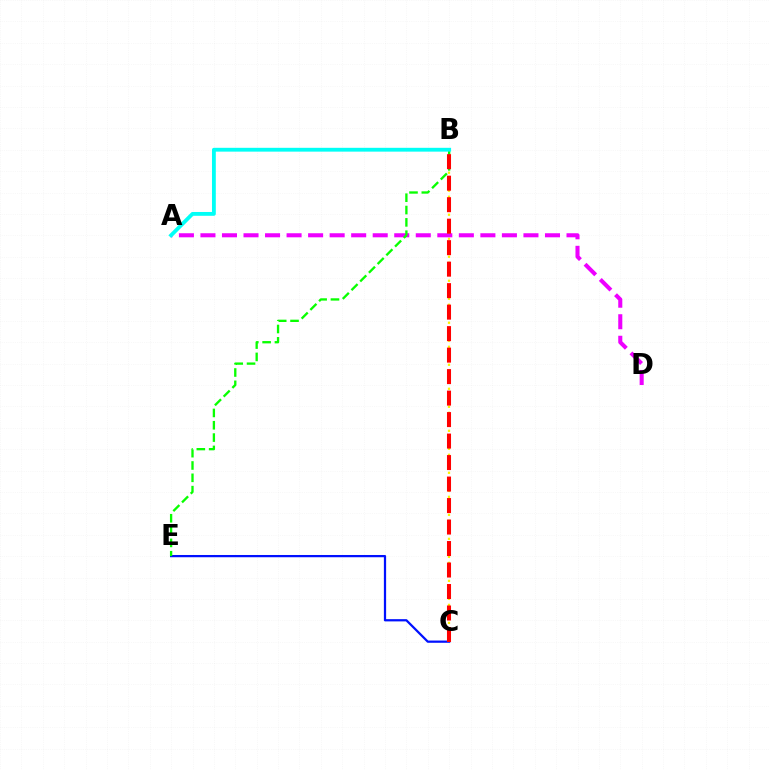{('B', 'C'): [{'color': '#fcf500', 'line_style': 'dotted', 'thickness': 1.63}, {'color': '#ff0000', 'line_style': 'dashed', 'thickness': 2.92}], ('C', 'E'): [{'color': '#0010ff', 'line_style': 'solid', 'thickness': 1.61}], ('A', 'D'): [{'color': '#ee00ff', 'line_style': 'dashed', 'thickness': 2.93}], ('B', 'E'): [{'color': '#08ff00', 'line_style': 'dashed', 'thickness': 1.67}], ('A', 'B'): [{'color': '#00fff6', 'line_style': 'solid', 'thickness': 2.75}]}